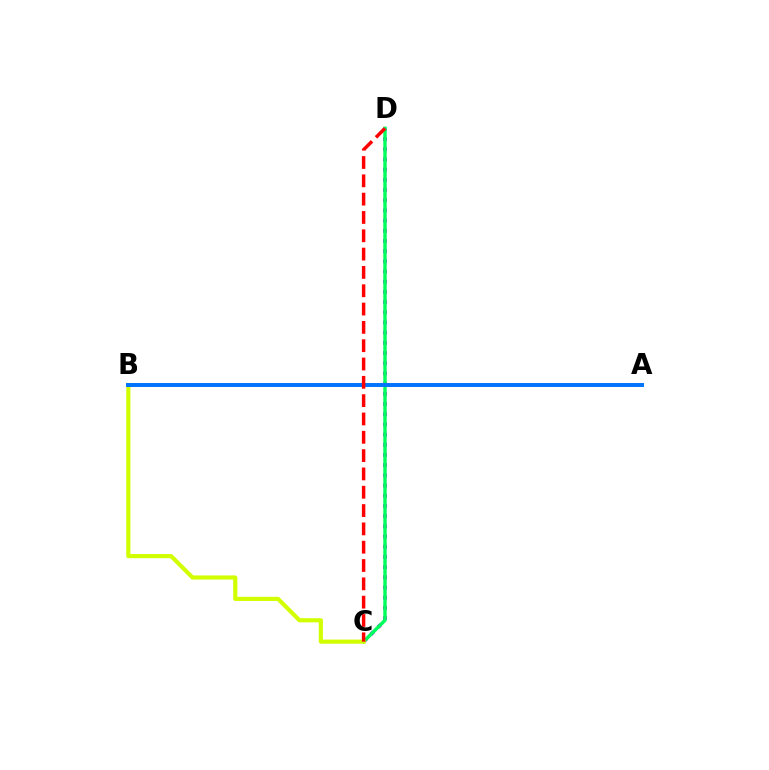{('C', 'D'): [{'color': '#b900ff', 'line_style': 'dotted', 'thickness': 2.77}, {'color': '#00ff5c', 'line_style': 'solid', 'thickness': 2.48}, {'color': '#ff0000', 'line_style': 'dashed', 'thickness': 2.49}], ('B', 'C'): [{'color': '#d1ff00', 'line_style': 'solid', 'thickness': 2.99}], ('A', 'B'): [{'color': '#0074ff', 'line_style': 'solid', 'thickness': 2.84}]}